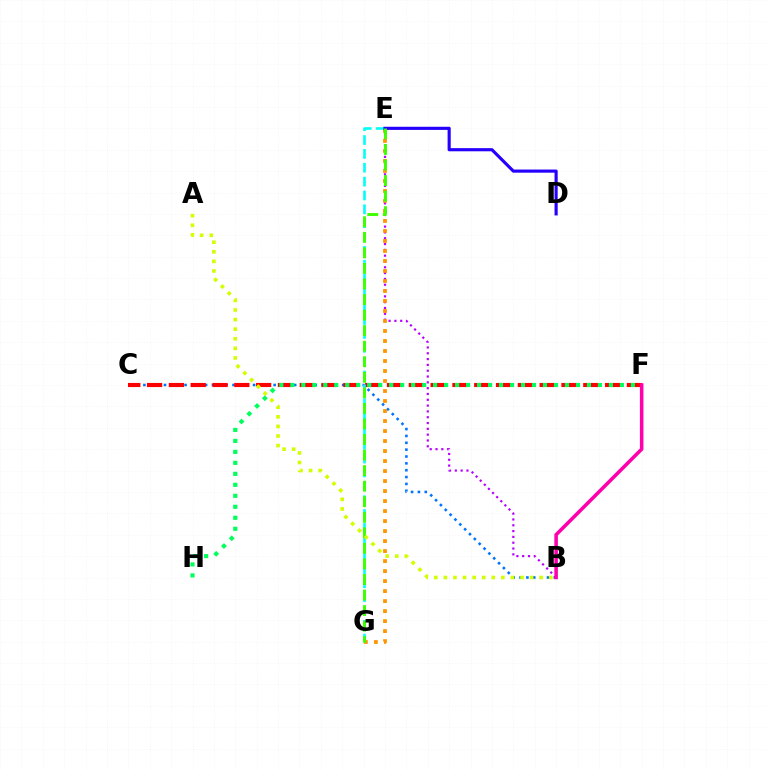{('B', 'C'): [{'color': '#0074ff', 'line_style': 'dotted', 'thickness': 1.86}], ('C', 'F'): [{'color': '#ff0000', 'line_style': 'dashed', 'thickness': 2.96}], ('B', 'E'): [{'color': '#b900ff', 'line_style': 'dotted', 'thickness': 1.58}], ('B', 'F'): [{'color': '#ff00ac', 'line_style': 'solid', 'thickness': 2.55}], ('F', 'H'): [{'color': '#00ff5c', 'line_style': 'dotted', 'thickness': 2.98}], ('E', 'G'): [{'color': '#ff9400', 'line_style': 'dotted', 'thickness': 2.72}, {'color': '#00fff6', 'line_style': 'dashed', 'thickness': 1.88}, {'color': '#3dff00', 'line_style': 'dashed', 'thickness': 2.11}], ('D', 'E'): [{'color': '#2500ff', 'line_style': 'solid', 'thickness': 2.26}], ('A', 'B'): [{'color': '#d1ff00', 'line_style': 'dotted', 'thickness': 2.6}]}